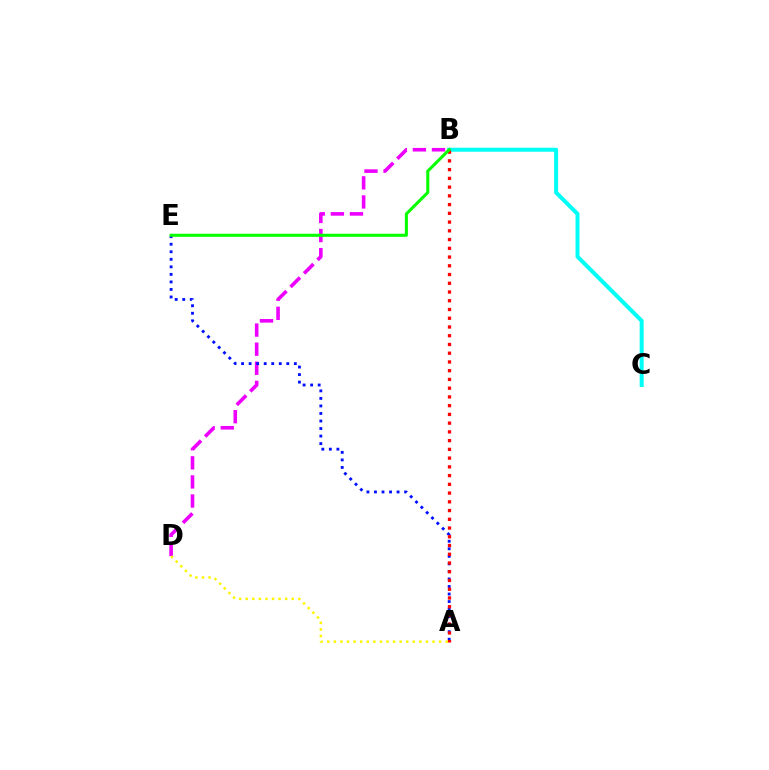{('B', 'D'): [{'color': '#ee00ff', 'line_style': 'dashed', 'thickness': 2.59}], ('B', 'C'): [{'color': '#00fff6', 'line_style': 'solid', 'thickness': 2.86}], ('A', 'E'): [{'color': '#0010ff', 'line_style': 'dotted', 'thickness': 2.05}], ('A', 'B'): [{'color': '#ff0000', 'line_style': 'dotted', 'thickness': 2.38}], ('B', 'E'): [{'color': '#08ff00', 'line_style': 'solid', 'thickness': 2.2}], ('A', 'D'): [{'color': '#fcf500', 'line_style': 'dotted', 'thickness': 1.79}]}